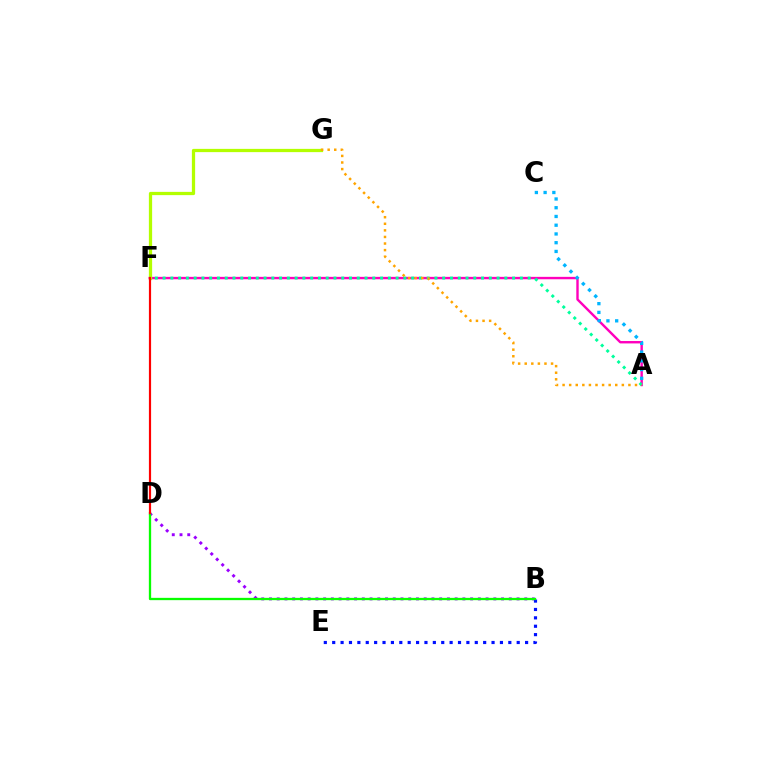{('B', 'D'): [{'color': '#9b00ff', 'line_style': 'dotted', 'thickness': 2.1}, {'color': '#08ff00', 'line_style': 'solid', 'thickness': 1.66}], ('A', 'F'): [{'color': '#ff00bd', 'line_style': 'solid', 'thickness': 1.73}, {'color': '#00ff9d', 'line_style': 'dotted', 'thickness': 2.11}], ('A', 'C'): [{'color': '#00b5ff', 'line_style': 'dotted', 'thickness': 2.38}], ('F', 'G'): [{'color': '#b3ff00', 'line_style': 'solid', 'thickness': 2.35}], ('B', 'E'): [{'color': '#0010ff', 'line_style': 'dotted', 'thickness': 2.28}], ('D', 'F'): [{'color': '#ff0000', 'line_style': 'solid', 'thickness': 1.57}], ('A', 'G'): [{'color': '#ffa500', 'line_style': 'dotted', 'thickness': 1.79}]}